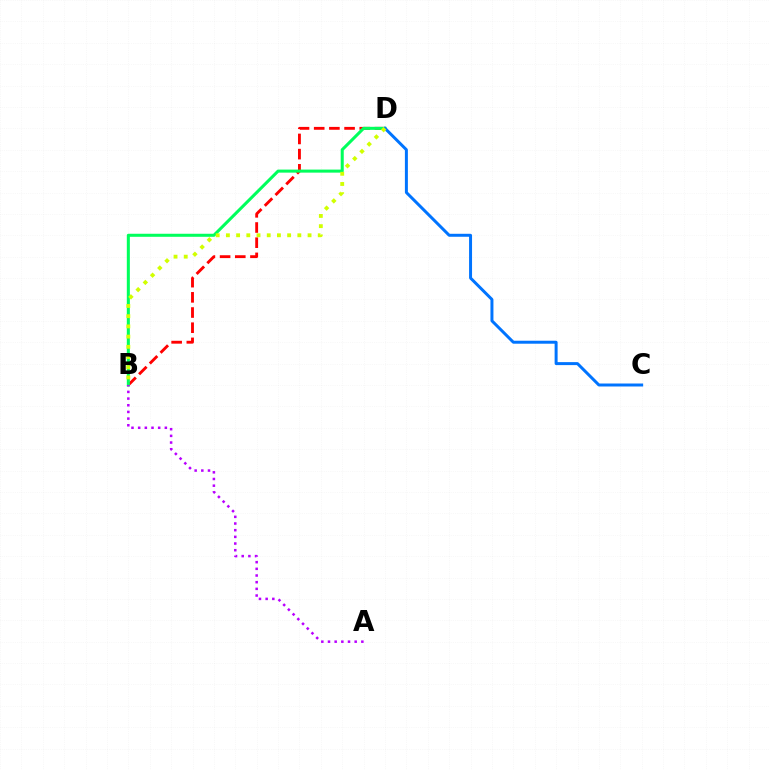{('B', 'D'): [{'color': '#ff0000', 'line_style': 'dashed', 'thickness': 2.06}, {'color': '#00ff5c', 'line_style': 'solid', 'thickness': 2.19}, {'color': '#d1ff00', 'line_style': 'dotted', 'thickness': 2.77}], ('A', 'B'): [{'color': '#b900ff', 'line_style': 'dotted', 'thickness': 1.81}], ('C', 'D'): [{'color': '#0074ff', 'line_style': 'solid', 'thickness': 2.14}]}